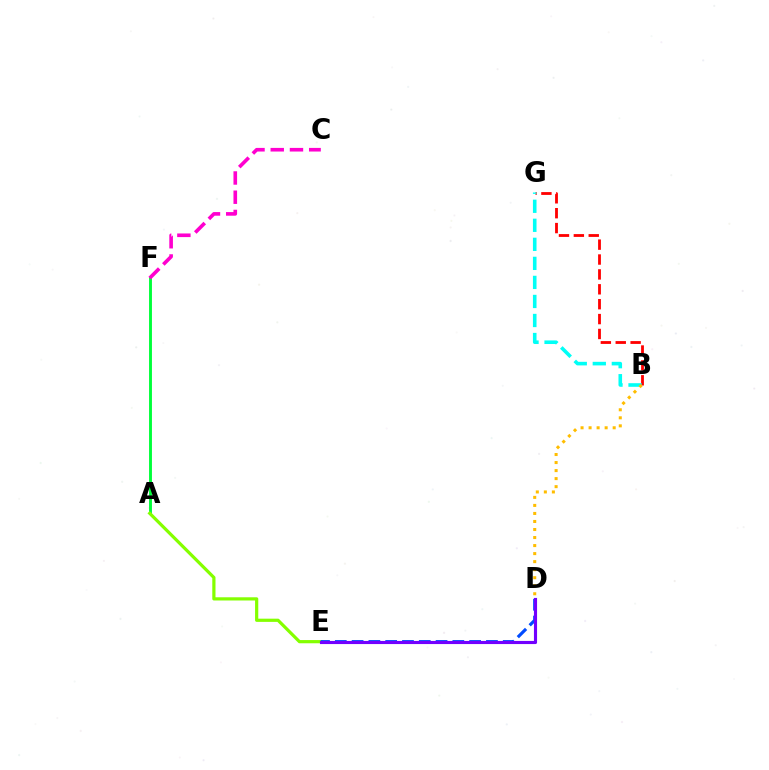{('A', 'F'): [{'color': '#00ff39', 'line_style': 'solid', 'thickness': 2.08}], ('A', 'E'): [{'color': '#84ff00', 'line_style': 'solid', 'thickness': 2.31}], ('B', 'G'): [{'color': '#ff0000', 'line_style': 'dashed', 'thickness': 2.02}, {'color': '#00fff6', 'line_style': 'dashed', 'thickness': 2.59}], ('D', 'E'): [{'color': '#004bff', 'line_style': 'dashed', 'thickness': 2.28}, {'color': '#7200ff', 'line_style': 'solid', 'thickness': 2.25}], ('C', 'F'): [{'color': '#ff00cf', 'line_style': 'dashed', 'thickness': 2.61}], ('B', 'D'): [{'color': '#ffbd00', 'line_style': 'dotted', 'thickness': 2.18}]}